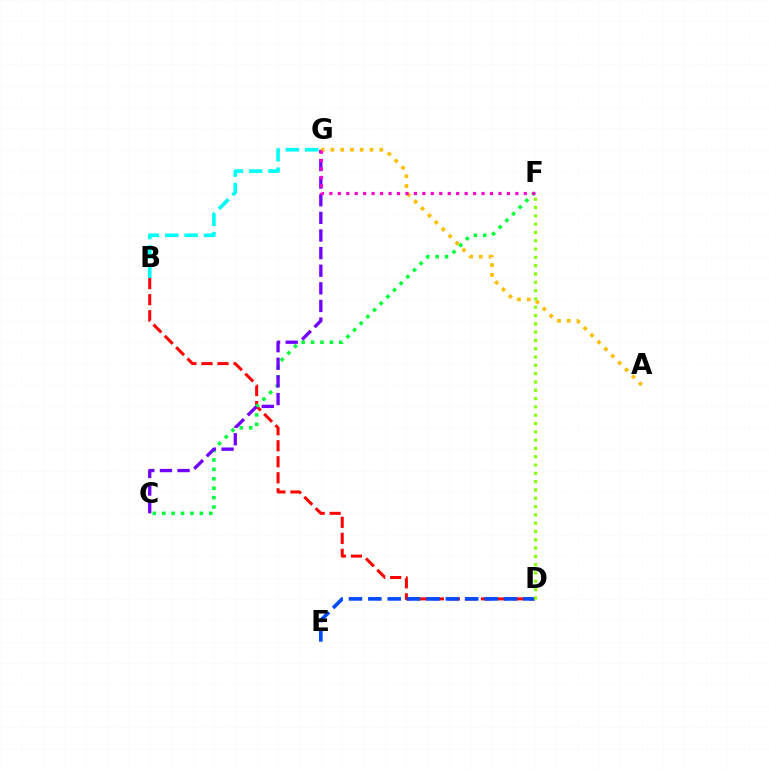{('B', 'G'): [{'color': '#00fff6', 'line_style': 'dashed', 'thickness': 2.63}], ('B', 'D'): [{'color': '#ff0000', 'line_style': 'dashed', 'thickness': 2.18}], ('C', 'F'): [{'color': '#00ff39', 'line_style': 'dotted', 'thickness': 2.56}], ('D', 'E'): [{'color': '#004bff', 'line_style': 'dashed', 'thickness': 2.63}], ('C', 'G'): [{'color': '#7200ff', 'line_style': 'dashed', 'thickness': 2.39}], ('A', 'G'): [{'color': '#ffbd00', 'line_style': 'dotted', 'thickness': 2.65}], ('D', 'F'): [{'color': '#84ff00', 'line_style': 'dotted', 'thickness': 2.26}], ('F', 'G'): [{'color': '#ff00cf', 'line_style': 'dotted', 'thickness': 2.3}]}